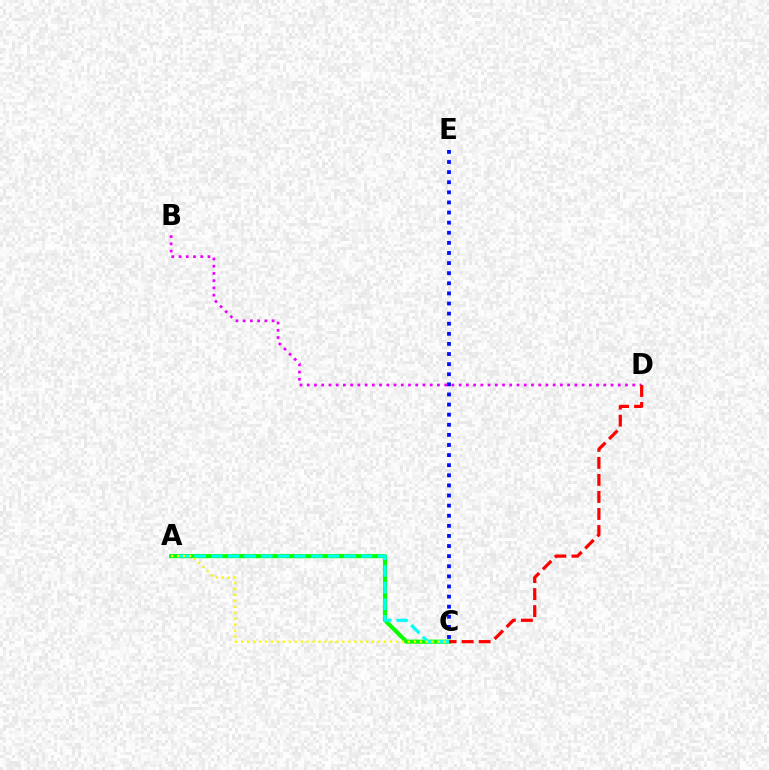{('A', 'C'): [{'color': '#08ff00', 'line_style': 'solid', 'thickness': 2.96}, {'color': '#00fff6', 'line_style': 'dashed', 'thickness': 2.26}, {'color': '#fcf500', 'line_style': 'dotted', 'thickness': 1.62}], ('B', 'D'): [{'color': '#ee00ff', 'line_style': 'dotted', 'thickness': 1.97}], ('C', 'E'): [{'color': '#0010ff', 'line_style': 'dotted', 'thickness': 2.75}], ('C', 'D'): [{'color': '#ff0000', 'line_style': 'dashed', 'thickness': 2.31}]}